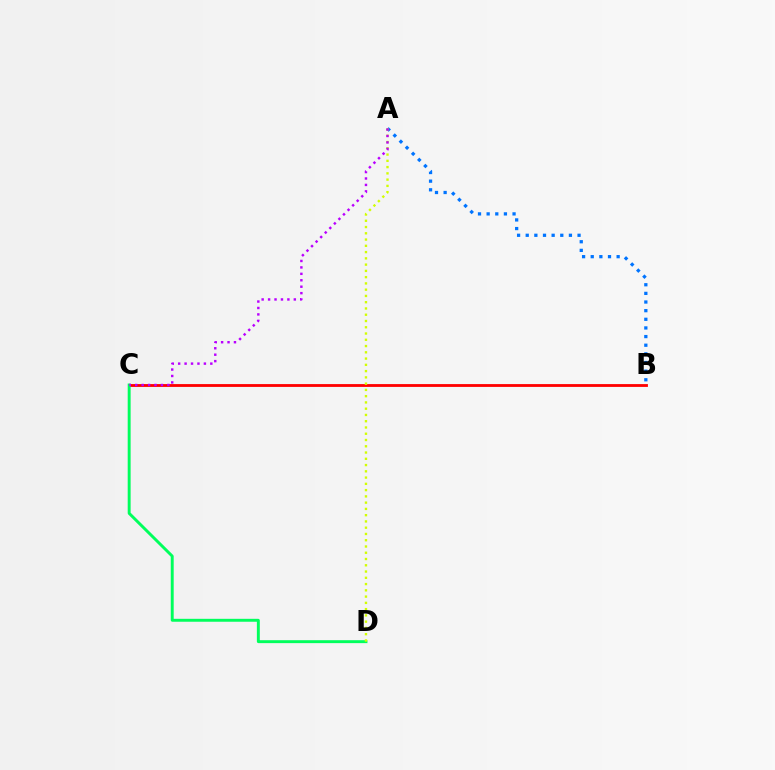{('A', 'B'): [{'color': '#0074ff', 'line_style': 'dotted', 'thickness': 2.35}], ('B', 'C'): [{'color': '#ff0000', 'line_style': 'solid', 'thickness': 2.03}], ('C', 'D'): [{'color': '#00ff5c', 'line_style': 'solid', 'thickness': 2.11}], ('A', 'D'): [{'color': '#d1ff00', 'line_style': 'dotted', 'thickness': 1.7}], ('A', 'C'): [{'color': '#b900ff', 'line_style': 'dotted', 'thickness': 1.75}]}